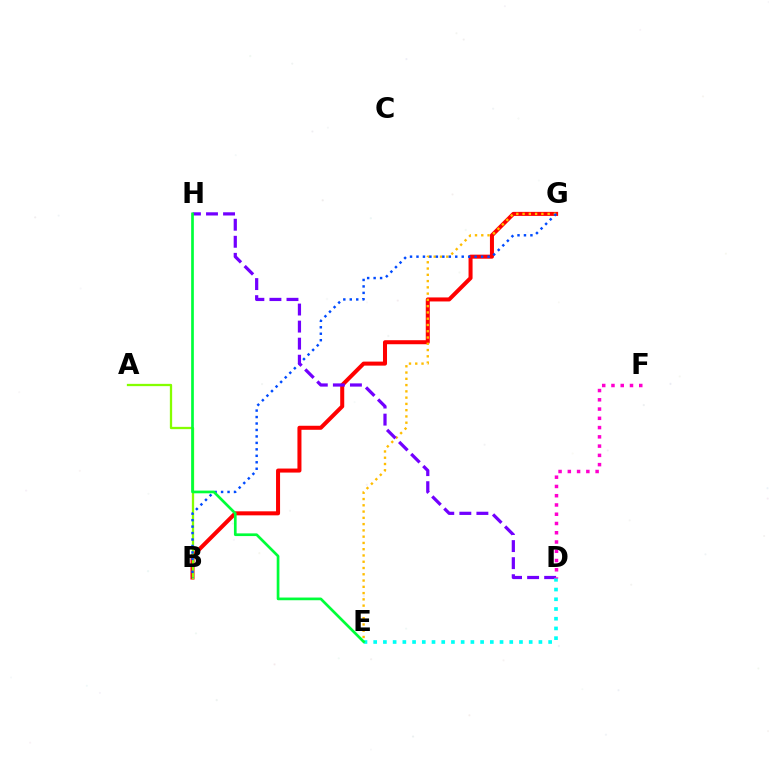{('B', 'G'): [{'color': '#ff0000', 'line_style': 'solid', 'thickness': 2.9}, {'color': '#004bff', 'line_style': 'dotted', 'thickness': 1.76}], ('A', 'B'): [{'color': '#84ff00', 'line_style': 'solid', 'thickness': 1.65}], ('E', 'G'): [{'color': '#ffbd00', 'line_style': 'dotted', 'thickness': 1.7}], ('D', 'H'): [{'color': '#7200ff', 'line_style': 'dashed', 'thickness': 2.32}], ('D', 'E'): [{'color': '#00fff6', 'line_style': 'dotted', 'thickness': 2.64}], ('D', 'F'): [{'color': '#ff00cf', 'line_style': 'dotted', 'thickness': 2.52}], ('E', 'H'): [{'color': '#00ff39', 'line_style': 'solid', 'thickness': 1.94}]}